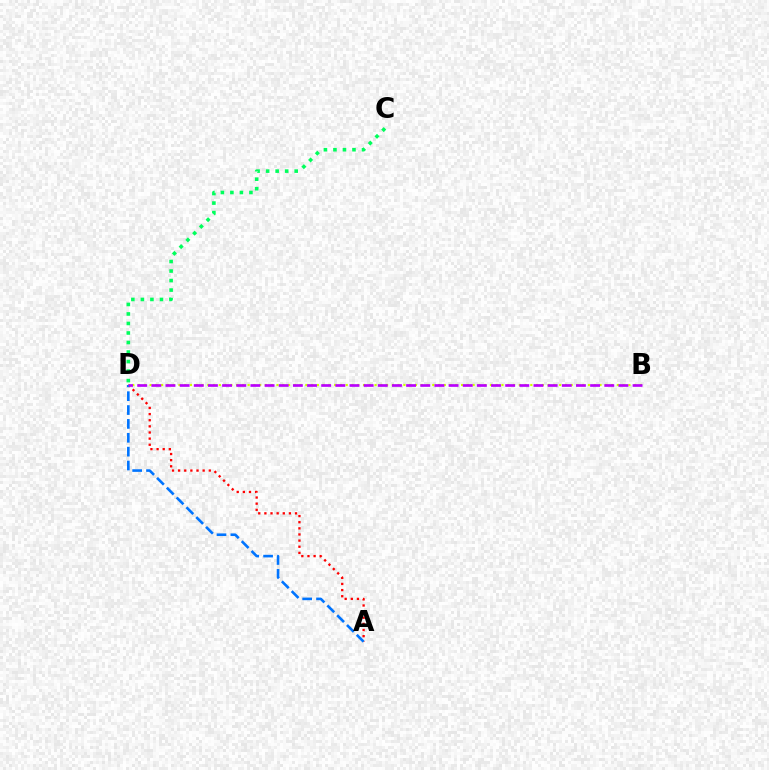{('C', 'D'): [{'color': '#00ff5c', 'line_style': 'dotted', 'thickness': 2.59}], ('A', 'D'): [{'color': '#ff0000', 'line_style': 'dotted', 'thickness': 1.67}, {'color': '#0074ff', 'line_style': 'dashed', 'thickness': 1.88}], ('B', 'D'): [{'color': '#d1ff00', 'line_style': 'dotted', 'thickness': 1.57}, {'color': '#b900ff', 'line_style': 'dashed', 'thickness': 1.92}]}